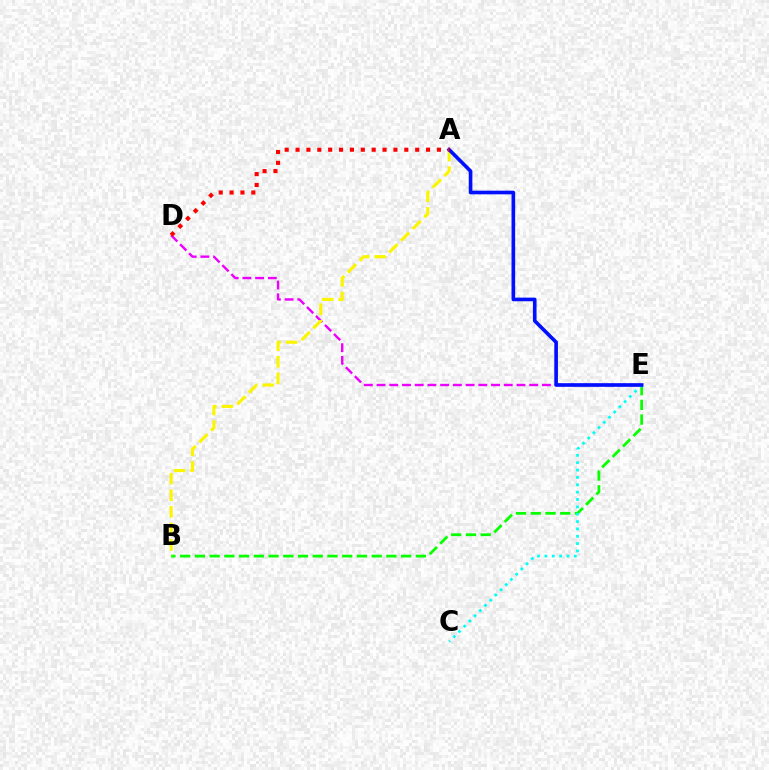{('D', 'E'): [{'color': '#ee00ff', 'line_style': 'dashed', 'thickness': 1.73}], ('B', 'E'): [{'color': '#08ff00', 'line_style': 'dashed', 'thickness': 2.0}], ('C', 'E'): [{'color': '#00fff6', 'line_style': 'dotted', 'thickness': 2.0}], ('A', 'B'): [{'color': '#fcf500', 'line_style': 'dashed', 'thickness': 2.25}], ('A', 'E'): [{'color': '#0010ff', 'line_style': 'solid', 'thickness': 2.62}], ('A', 'D'): [{'color': '#ff0000', 'line_style': 'dotted', 'thickness': 2.95}]}